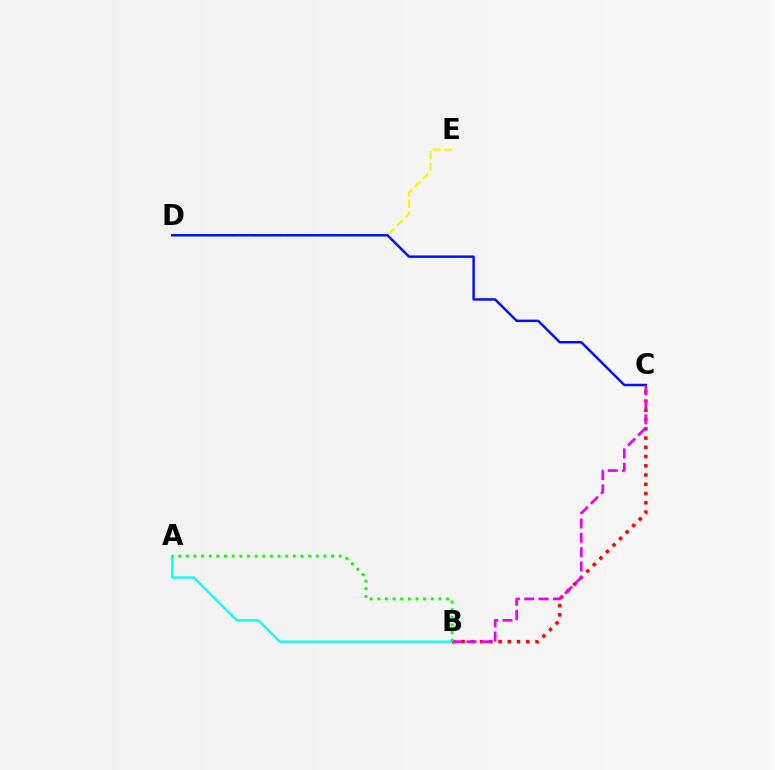{('D', 'E'): [{'color': '#fcf500', 'line_style': 'dashed', 'thickness': 1.56}], ('C', 'D'): [{'color': '#0010ff', 'line_style': 'solid', 'thickness': 1.78}], ('A', 'B'): [{'color': '#00fff6', 'line_style': 'solid', 'thickness': 1.63}, {'color': '#08ff00', 'line_style': 'dotted', 'thickness': 2.08}], ('B', 'C'): [{'color': '#ff0000', 'line_style': 'dotted', 'thickness': 2.51}, {'color': '#ee00ff', 'line_style': 'dashed', 'thickness': 1.95}]}